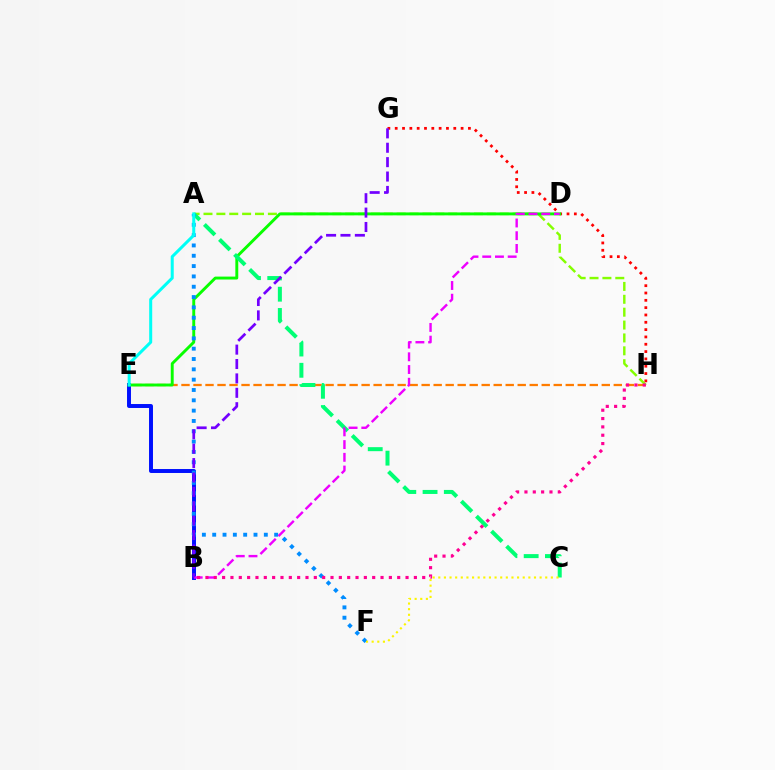{('E', 'H'): [{'color': '#ff7c00', 'line_style': 'dashed', 'thickness': 1.63}], ('B', 'E'): [{'color': '#0010ff', 'line_style': 'solid', 'thickness': 2.84}], ('A', 'H'): [{'color': '#84ff00', 'line_style': 'dashed', 'thickness': 1.75}], ('G', 'H'): [{'color': '#ff0000', 'line_style': 'dotted', 'thickness': 1.99}], ('D', 'E'): [{'color': '#08ff00', 'line_style': 'solid', 'thickness': 2.1}], ('A', 'C'): [{'color': '#00ff74', 'line_style': 'dashed', 'thickness': 2.89}], ('A', 'F'): [{'color': '#008cff', 'line_style': 'dotted', 'thickness': 2.81}], ('B', 'D'): [{'color': '#ee00ff', 'line_style': 'dashed', 'thickness': 1.73}], ('A', 'E'): [{'color': '#00fff6', 'line_style': 'solid', 'thickness': 2.17}], ('B', 'H'): [{'color': '#ff0094', 'line_style': 'dotted', 'thickness': 2.27}], ('B', 'G'): [{'color': '#7200ff', 'line_style': 'dashed', 'thickness': 1.96}], ('C', 'F'): [{'color': '#fcf500', 'line_style': 'dotted', 'thickness': 1.53}]}